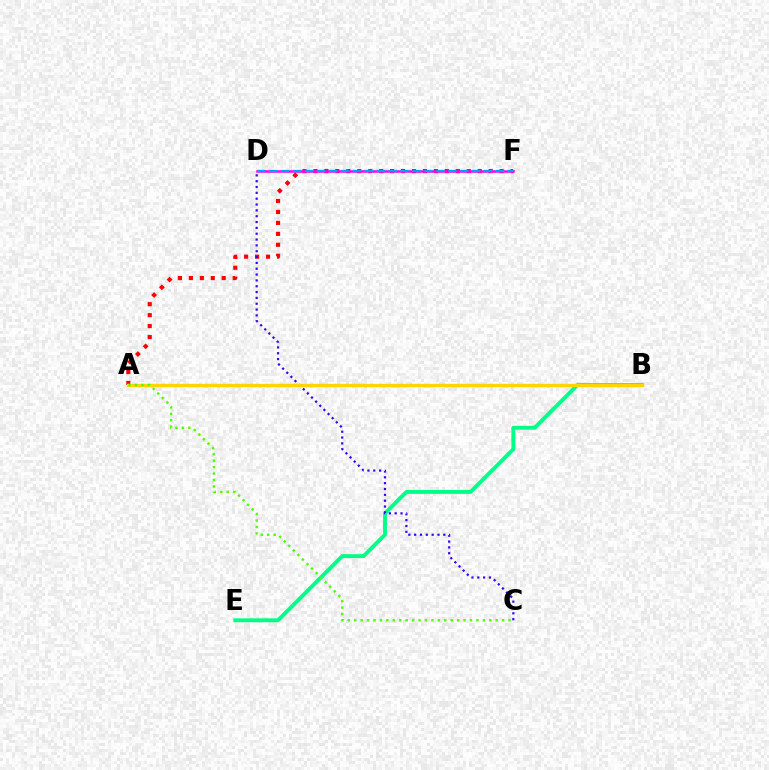{('B', 'E'): [{'color': '#00ff86', 'line_style': 'solid', 'thickness': 2.8}], ('A', 'F'): [{'color': '#ff0000', 'line_style': 'dotted', 'thickness': 2.98}], ('C', 'D'): [{'color': '#3700ff', 'line_style': 'dotted', 'thickness': 1.59}], ('A', 'B'): [{'color': '#ffd500', 'line_style': 'solid', 'thickness': 2.42}], ('D', 'F'): [{'color': '#ff00ed', 'line_style': 'solid', 'thickness': 1.83}, {'color': '#009eff', 'line_style': 'dashed', 'thickness': 1.62}], ('A', 'C'): [{'color': '#4fff00', 'line_style': 'dotted', 'thickness': 1.75}]}